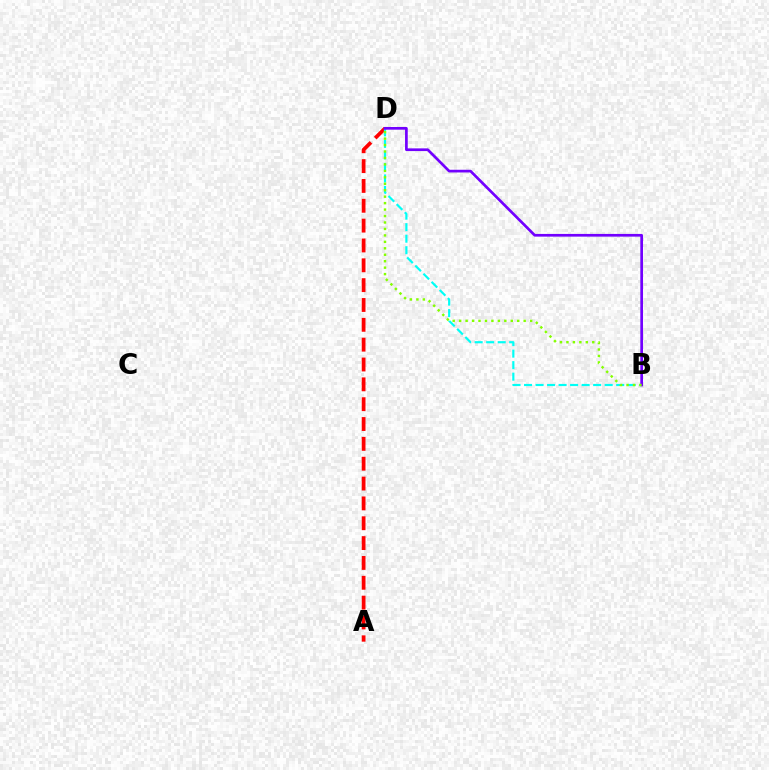{('A', 'D'): [{'color': '#ff0000', 'line_style': 'dashed', 'thickness': 2.7}], ('B', 'D'): [{'color': '#00fff6', 'line_style': 'dashed', 'thickness': 1.56}, {'color': '#7200ff', 'line_style': 'solid', 'thickness': 1.95}, {'color': '#84ff00', 'line_style': 'dotted', 'thickness': 1.75}]}